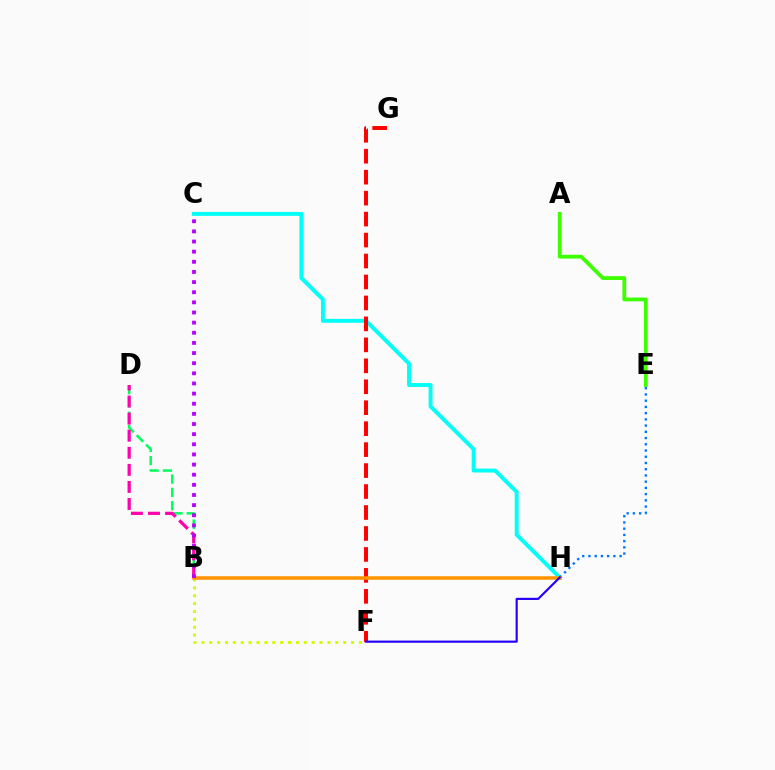{('B', 'D'): [{'color': '#00ff5c', 'line_style': 'dashed', 'thickness': 1.81}, {'color': '#ff00ac', 'line_style': 'dashed', 'thickness': 2.32}], ('B', 'F'): [{'color': '#d1ff00', 'line_style': 'dotted', 'thickness': 2.14}], ('C', 'H'): [{'color': '#00fff6', 'line_style': 'solid', 'thickness': 2.82}], ('E', 'H'): [{'color': '#0074ff', 'line_style': 'dotted', 'thickness': 1.69}], ('F', 'G'): [{'color': '#ff0000', 'line_style': 'dashed', 'thickness': 2.85}], ('A', 'E'): [{'color': '#3dff00', 'line_style': 'solid', 'thickness': 2.73}], ('B', 'H'): [{'color': '#ff9400', 'line_style': 'solid', 'thickness': 2.55}], ('F', 'H'): [{'color': '#2500ff', 'line_style': 'solid', 'thickness': 1.55}], ('B', 'C'): [{'color': '#b900ff', 'line_style': 'dotted', 'thickness': 2.75}]}